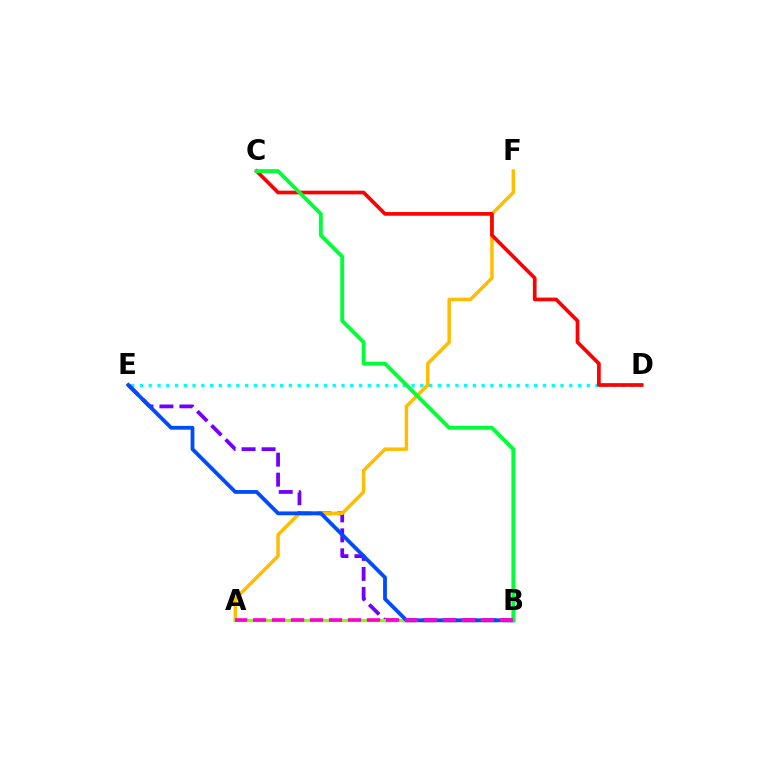{('D', 'E'): [{'color': '#00fff6', 'line_style': 'dotted', 'thickness': 2.38}], ('B', 'E'): [{'color': '#7200ff', 'line_style': 'dashed', 'thickness': 2.71}, {'color': '#004bff', 'line_style': 'solid', 'thickness': 2.74}], ('A', 'F'): [{'color': '#ffbd00', 'line_style': 'solid', 'thickness': 2.51}], ('C', 'D'): [{'color': '#ff0000', 'line_style': 'solid', 'thickness': 2.66}], ('A', 'B'): [{'color': '#84ff00', 'line_style': 'solid', 'thickness': 2.3}, {'color': '#ff00cf', 'line_style': 'dashed', 'thickness': 2.58}], ('B', 'C'): [{'color': '#00ff39', 'line_style': 'solid', 'thickness': 2.79}]}